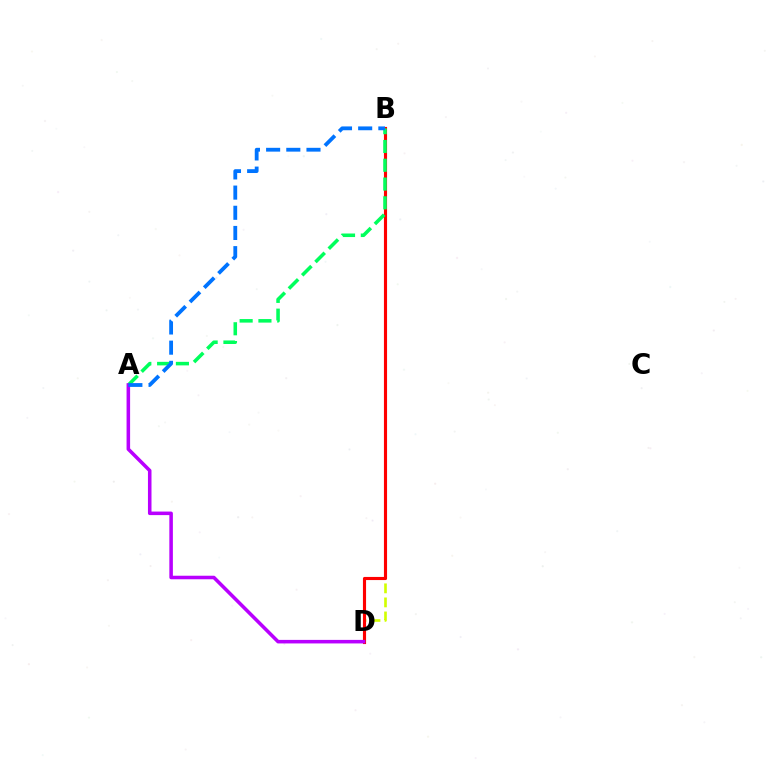{('B', 'D'): [{'color': '#d1ff00', 'line_style': 'dashed', 'thickness': 1.91}, {'color': '#ff0000', 'line_style': 'solid', 'thickness': 2.25}], ('A', 'B'): [{'color': '#00ff5c', 'line_style': 'dashed', 'thickness': 2.55}, {'color': '#0074ff', 'line_style': 'dashed', 'thickness': 2.74}], ('A', 'D'): [{'color': '#b900ff', 'line_style': 'solid', 'thickness': 2.55}]}